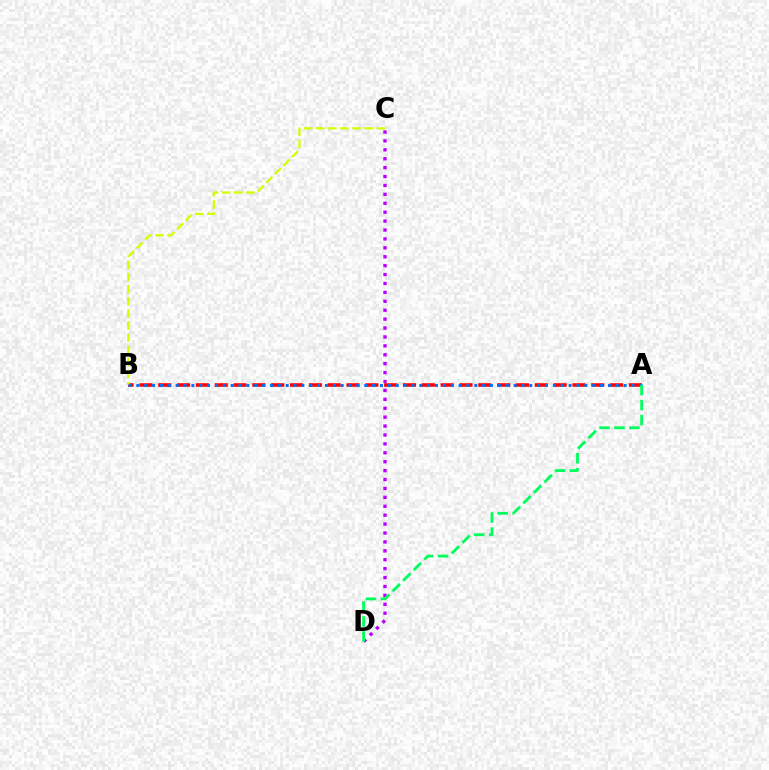{('A', 'B'): [{'color': '#ff0000', 'line_style': 'dashed', 'thickness': 2.56}, {'color': '#0074ff', 'line_style': 'dotted', 'thickness': 2.14}], ('B', 'C'): [{'color': '#d1ff00', 'line_style': 'dashed', 'thickness': 1.64}], ('C', 'D'): [{'color': '#b900ff', 'line_style': 'dotted', 'thickness': 2.42}], ('A', 'D'): [{'color': '#00ff5c', 'line_style': 'dashed', 'thickness': 2.03}]}